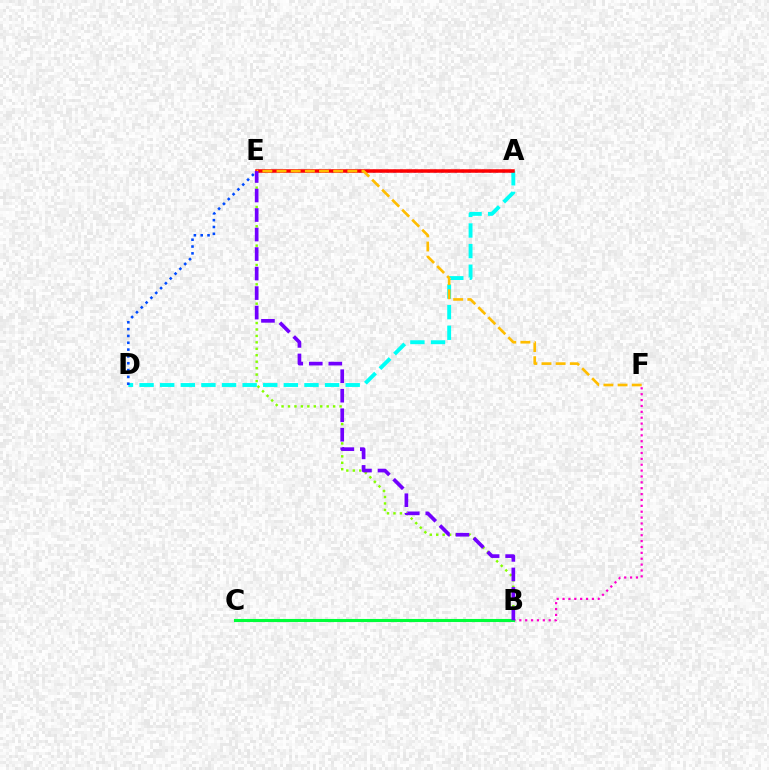{('B', 'F'): [{'color': '#ff00cf', 'line_style': 'dotted', 'thickness': 1.6}], ('A', 'D'): [{'color': '#00fff6', 'line_style': 'dashed', 'thickness': 2.8}, {'color': '#004bff', 'line_style': 'dotted', 'thickness': 1.85}], ('B', 'E'): [{'color': '#84ff00', 'line_style': 'dotted', 'thickness': 1.75}, {'color': '#7200ff', 'line_style': 'dashed', 'thickness': 2.65}], ('A', 'E'): [{'color': '#ff0000', 'line_style': 'solid', 'thickness': 2.53}], ('E', 'F'): [{'color': '#ffbd00', 'line_style': 'dashed', 'thickness': 1.92}], ('B', 'C'): [{'color': '#00ff39', 'line_style': 'solid', 'thickness': 2.22}]}